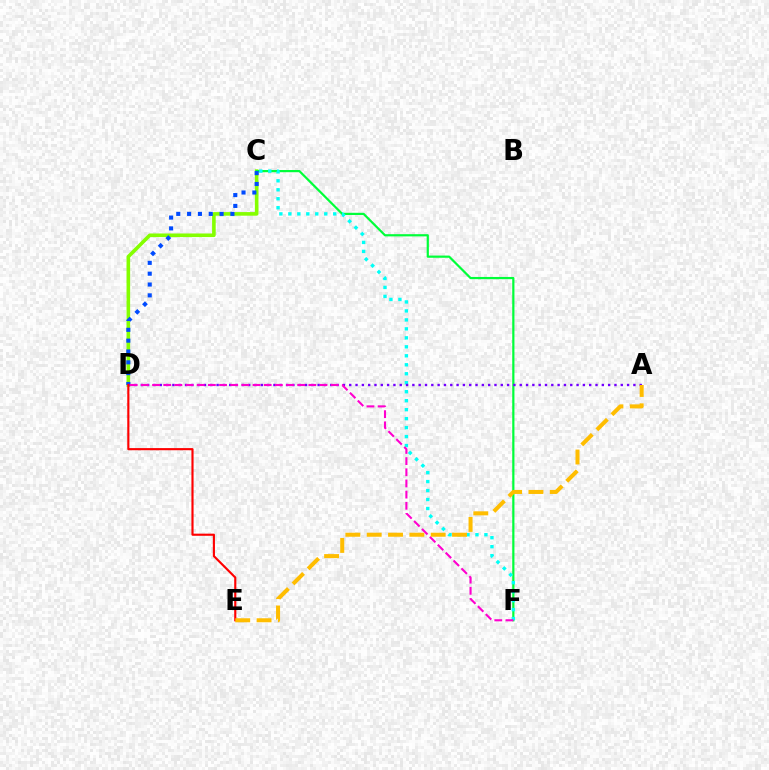{('C', 'D'): [{'color': '#84ff00', 'line_style': 'solid', 'thickness': 2.59}, {'color': '#004bff', 'line_style': 'dotted', 'thickness': 2.94}], ('C', 'F'): [{'color': '#00ff39', 'line_style': 'solid', 'thickness': 1.59}, {'color': '#00fff6', 'line_style': 'dotted', 'thickness': 2.44}], ('A', 'D'): [{'color': '#7200ff', 'line_style': 'dotted', 'thickness': 1.72}], ('D', 'E'): [{'color': '#ff0000', 'line_style': 'solid', 'thickness': 1.54}], ('D', 'F'): [{'color': '#ff00cf', 'line_style': 'dashed', 'thickness': 1.52}], ('A', 'E'): [{'color': '#ffbd00', 'line_style': 'dashed', 'thickness': 2.9}]}